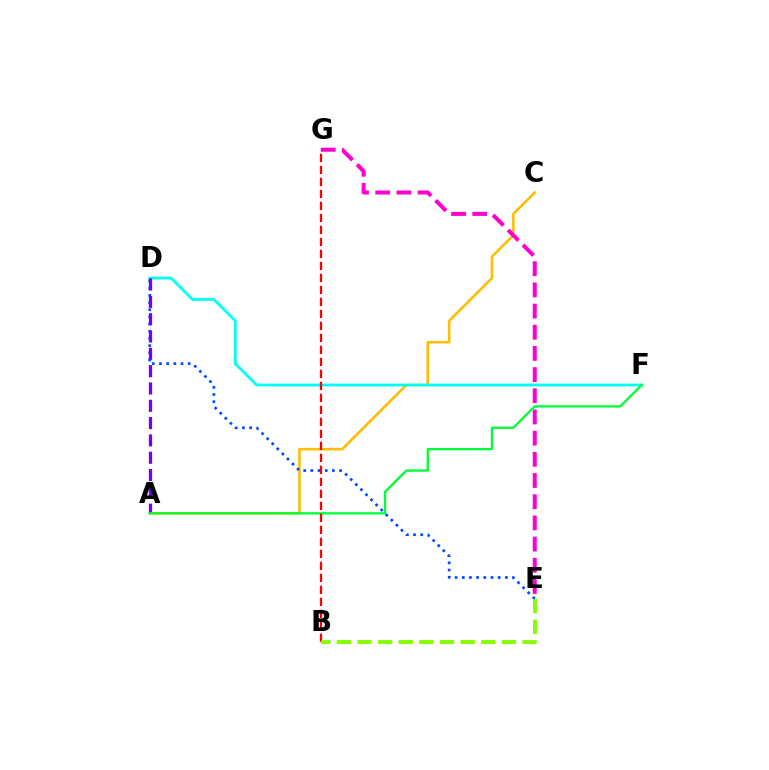{('A', 'C'): [{'color': '#ffbd00', 'line_style': 'solid', 'thickness': 1.85}], ('D', 'F'): [{'color': '#00fff6', 'line_style': 'solid', 'thickness': 2.0}], ('D', 'E'): [{'color': '#004bff', 'line_style': 'dotted', 'thickness': 1.95}], ('A', 'D'): [{'color': '#7200ff', 'line_style': 'dashed', 'thickness': 2.35}], ('E', 'G'): [{'color': '#ff00cf', 'line_style': 'dashed', 'thickness': 2.88}], ('A', 'F'): [{'color': '#00ff39', 'line_style': 'solid', 'thickness': 1.66}], ('B', 'G'): [{'color': '#ff0000', 'line_style': 'dashed', 'thickness': 1.63}], ('B', 'E'): [{'color': '#84ff00', 'line_style': 'dashed', 'thickness': 2.8}]}